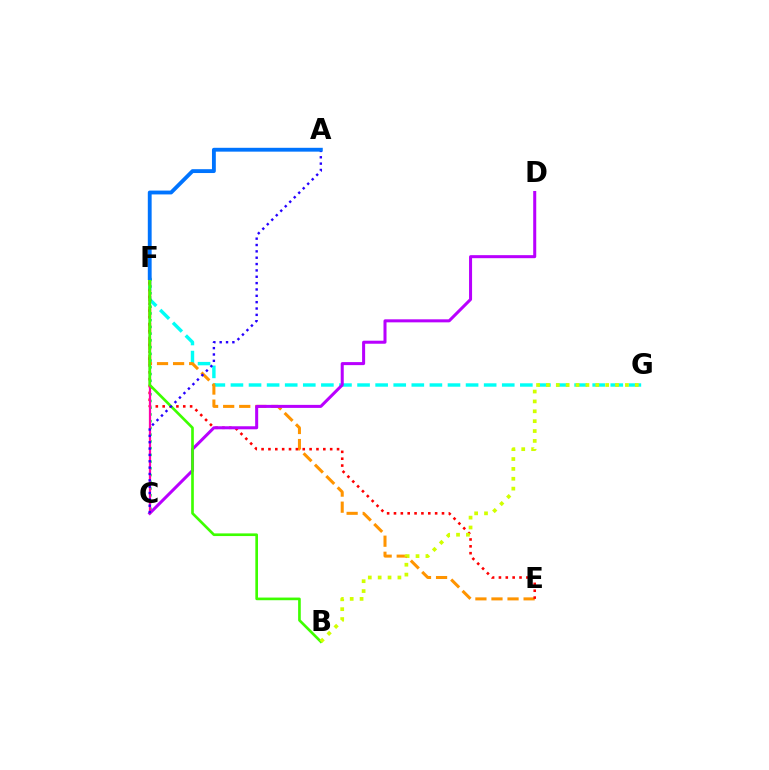{('F', 'G'): [{'color': '#00fff6', 'line_style': 'dashed', 'thickness': 2.46}], ('E', 'F'): [{'color': '#ff9400', 'line_style': 'dashed', 'thickness': 2.18}, {'color': '#ff0000', 'line_style': 'dotted', 'thickness': 1.86}], ('C', 'F'): [{'color': '#00ff5c', 'line_style': 'dotted', 'thickness': 1.83}, {'color': '#ff00ac', 'line_style': 'solid', 'thickness': 1.62}], ('C', 'D'): [{'color': '#b900ff', 'line_style': 'solid', 'thickness': 2.18}], ('B', 'F'): [{'color': '#3dff00', 'line_style': 'solid', 'thickness': 1.92}], ('A', 'C'): [{'color': '#2500ff', 'line_style': 'dotted', 'thickness': 1.73}], ('A', 'F'): [{'color': '#0074ff', 'line_style': 'solid', 'thickness': 2.77}], ('B', 'G'): [{'color': '#d1ff00', 'line_style': 'dotted', 'thickness': 2.68}]}